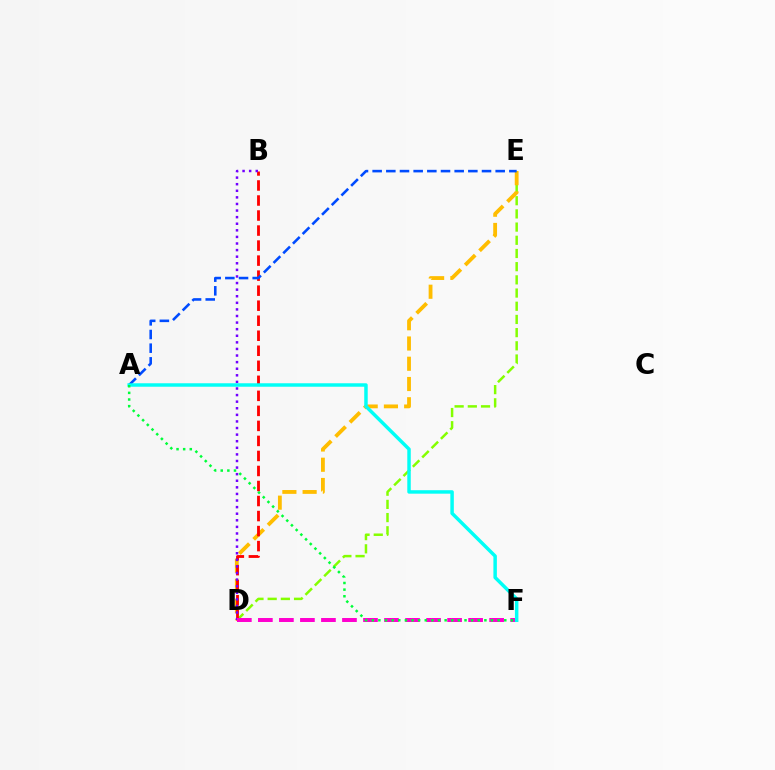{('D', 'E'): [{'color': '#84ff00', 'line_style': 'dashed', 'thickness': 1.79}, {'color': '#ffbd00', 'line_style': 'dashed', 'thickness': 2.75}], ('B', 'D'): [{'color': '#ff0000', 'line_style': 'dashed', 'thickness': 2.04}, {'color': '#7200ff', 'line_style': 'dotted', 'thickness': 1.79}], ('D', 'F'): [{'color': '#ff00cf', 'line_style': 'dashed', 'thickness': 2.86}], ('A', 'E'): [{'color': '#004bff', 'line_style': 'dashed', 'thickness': 1.86}], ('A', 'F'): [{'color': '#00fff6', 'line_style': 'solid', 'thickness': 2.5}, {'color': '#00ff39', 'line_style': 'dotted', 'thickness': 1.8}]}